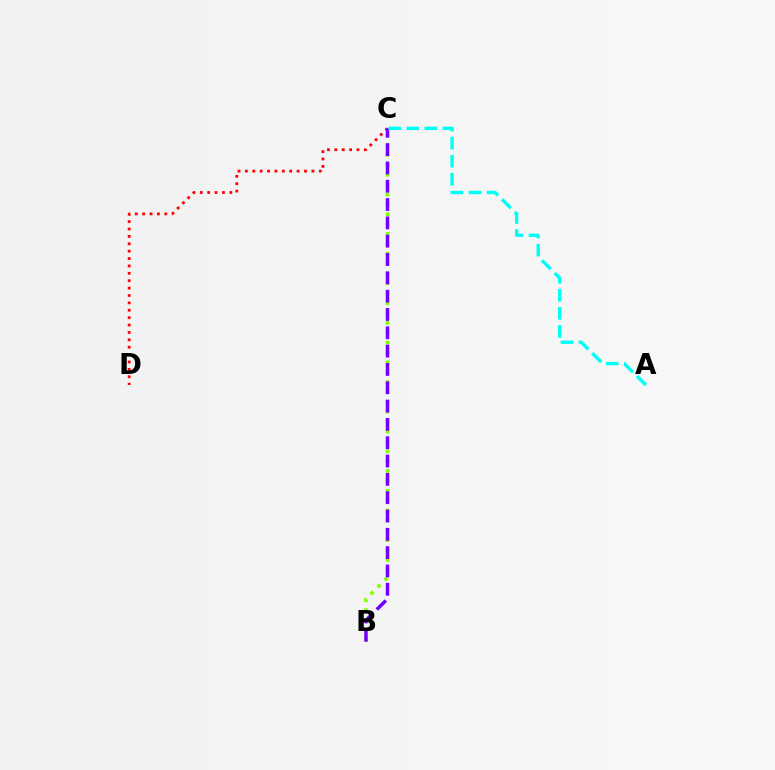{('B', 'C'): [{'color': '#84ff00', 'line_style': 'dotted', 'thickness': 2.68}, {'color': '#7200ff', 'line_style': 'dashed', 'thickness': 2.49}], ('C', 'D'): [{'color': '#ff0000', 'line_style': 'dotted', 'thickness': 2.01}], ('A', 'C'): [{'color': '#00fff6', 'line_style': 'dashed', 'thickness': 2.45}]}